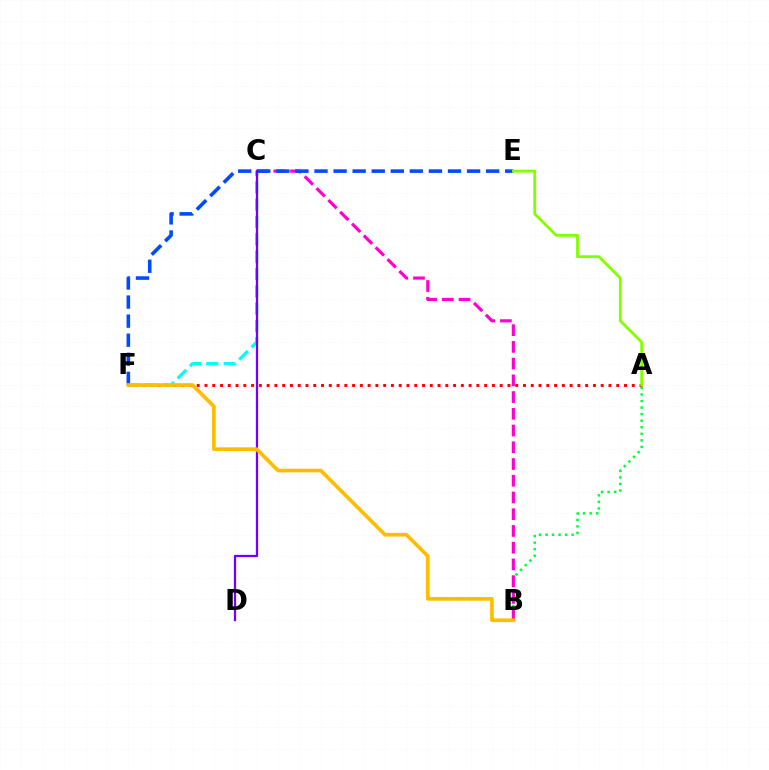{('A', 'B'): [{'color': '#00ff39', 'line_style': 'dotted', 'thickness': 1.78}], ('B', 'C'): [{'color': '#ff00cf', 'line_style': 'dashed', 'thickness': 2.27}], ('A', 'F'): [{'color': '#ff0000', 'line_style': 'dotted', 'thickness': 2.11}], ('C', 'F'): [{'color': '#00fff6', 'line_style': 'dashed', 'thickness': 2.36}], ('E', 'F'): [{'color': '#004bff', 'line_style': 'dashed', 'thickness': 2.59}], ('A', 'E'): [{'color': '#84ff00', 'line_style': 'solid', 'thickness': 2.03}], ('C', 'D'): [{'color': '#7200ff', 'line_style': 'solid', 'thickness': 1.65}], ('B', 'F'): [{'color': '#ffbd00', 'line_style': 'solid', 'thickness': 2.65}]}